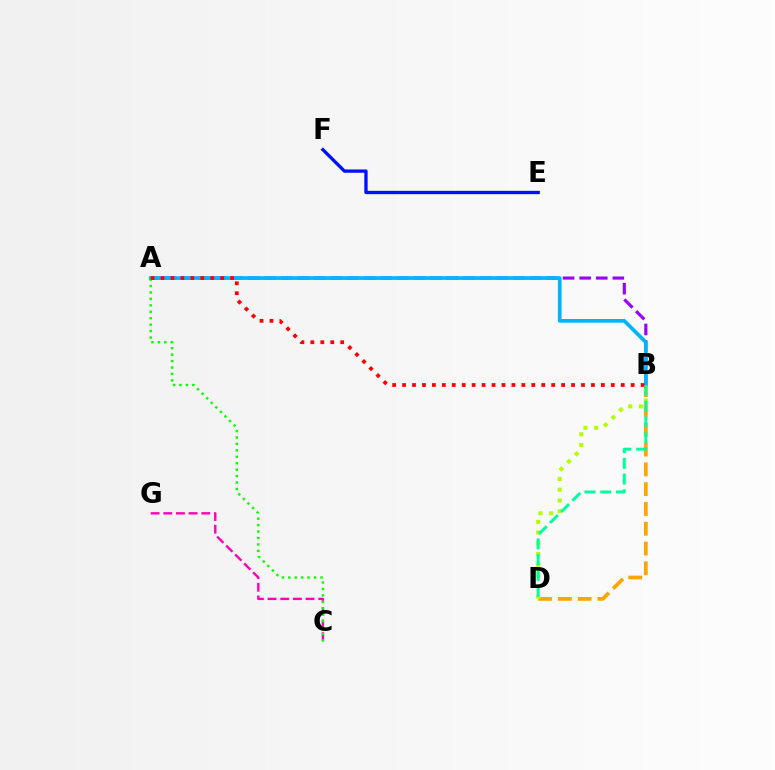{('E', 'F'): [{'color': '#0010ff', 'line_style': 'solid', 'thickness': 2.39}], ('C', 'G'): [{'color': '#ff00bd', 'line_style': 'dashed', 'thickness': 1.72}], ('A', 'B'): [{'color': '#9b00ff', 'line_style': 'dashed', 'thickness': 2.25}, {'color': '#00b5ff', 'line_style': 'solid', 'thickness': 2.66}, {'color': '#ff0000', 'line_style': 'dotted', 'thickness': 2.7}], ('B', 'D'): [{'color': '#ffa500', 'line_style': 'dashed', 'thickness': 2.69}, {'color': '#b3ff00', 'line_style': 'dotted', 'thickness': 2.91}, {'color': '#00ff9d', 'line_style': 'dashed', 'thickness': 2.14}], ('A', 'C'): [{'color': '#08ff00', 'line_style': 'dotted', 'thickness': 1.75}]}